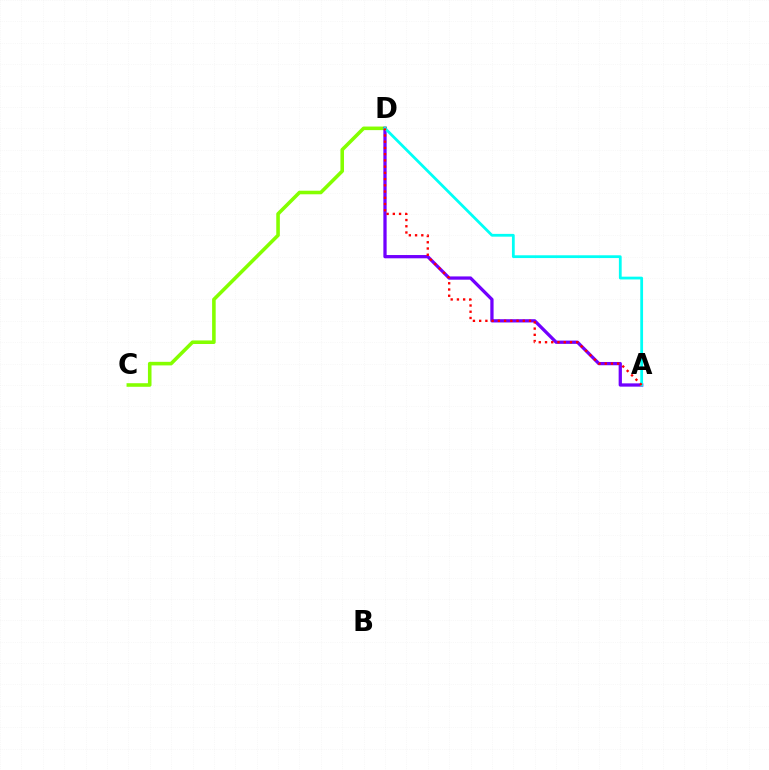{('C', 'D'): [{'color': '#84ff00', 'line_style': 'solid', 'thickness': 2.57}], ('A', 'D'): [{'color': '#7200ff', 'line_style': 'solid', 'thickness': 2.36}, {'color': '#00fff6', 'line_style': 'solid', 'thickness': 2.0}, {'color': '#ff0000', 'line_style': 'dotted', 'thickness': 1.69}]}